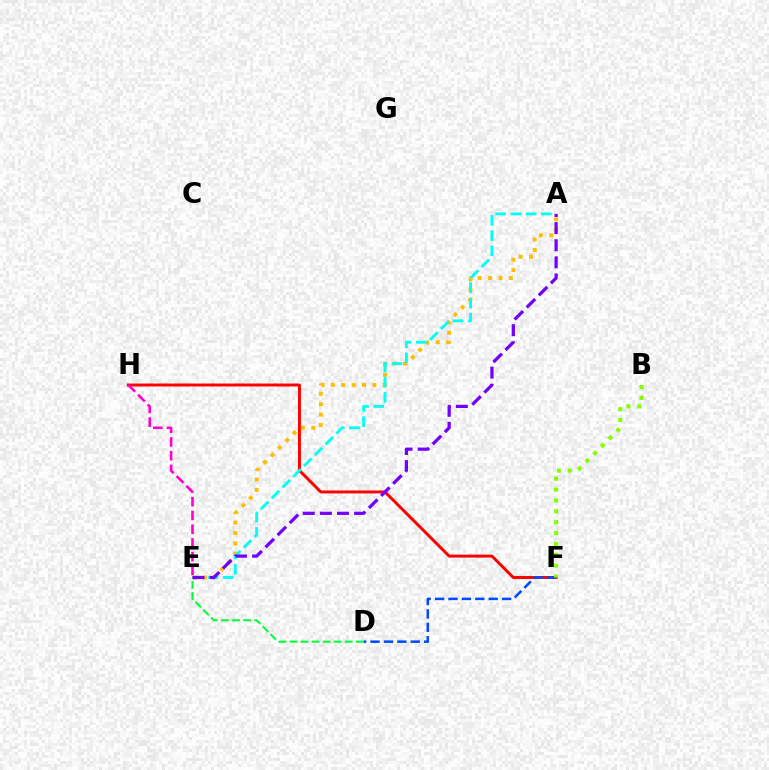{('F', 'H'): [{'color': '#ff0000', 'line_style': 'solid', 'thickness': 2.13}], ('D', 'F'): [{'color': '#004bff', 'line_style': 'dashed', 'thickness': 1.82}], ('A', 'E'): [{'color': '#ffbd00', 'line_style': 'dotted', 'thickness': 2.82}, {'color': '#00fff6', 'line_style': 'dashed', 'thickness': 2.07}, {'color': '#7200ff', 'line_style': 'dashed', 'thickness': 2.32}], ('B', 'F'): [{'color': '#84ff00', 'line_style': 'dotted', 'thickness': 2.95}], ('D', 'E'): [{'color': '#00ff39', 'line_style': 'dashed', 'thickness': 1.5}], ('E', 'H'): [{'color': '#ff00cf', 'line_style': 'dashed', 'thickness': 1.87}]}